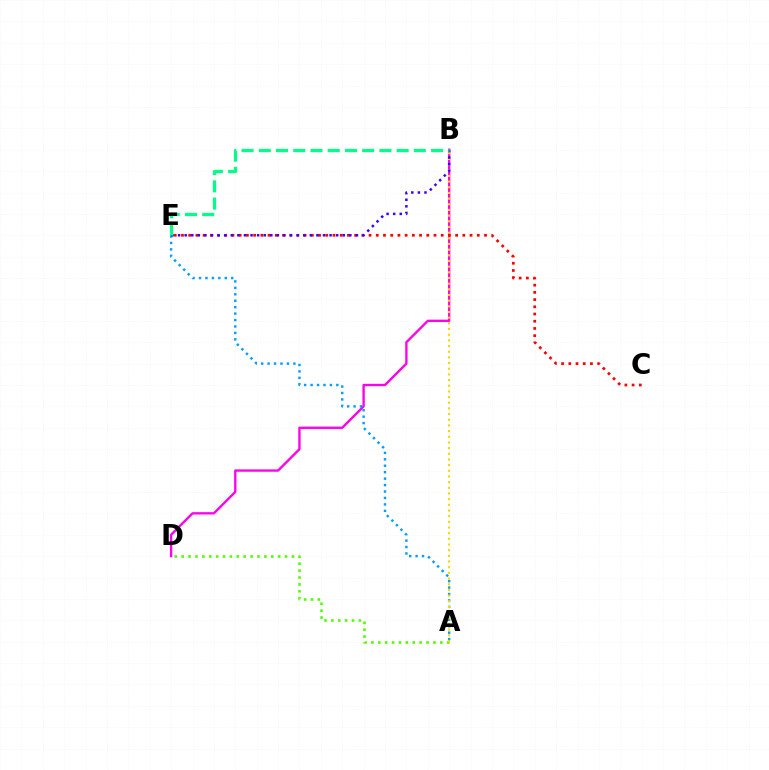{('B', 'D'): [{'color': '#ff00ed', 'line_style': 'solid', 'thickness': 1.69}], ('A', 'D'): [{'color': '#4fff00', 'line_style': 'dotted', 'thickness': 1.87}], ('A', 'E'): [{'color': '#009eff', 'line_style': 'dotted', 'thickness': 1.75}], ('C', 'E'): [{'color': '#ff0000', 'line_style': 'dotted', 'thickness': 1.96}], ('A', 'B'): [{'color': '#ffd500', 'line_style': 'dotted', 'thickness': 1.54}], ('B', 'E'): [{'color': '#3700ff', 'line_style': 'dotted', 'thickness': 1.79}, {'color': '#00ff86', 'line_style': 'dashed', 'thickness': 2.34}]}